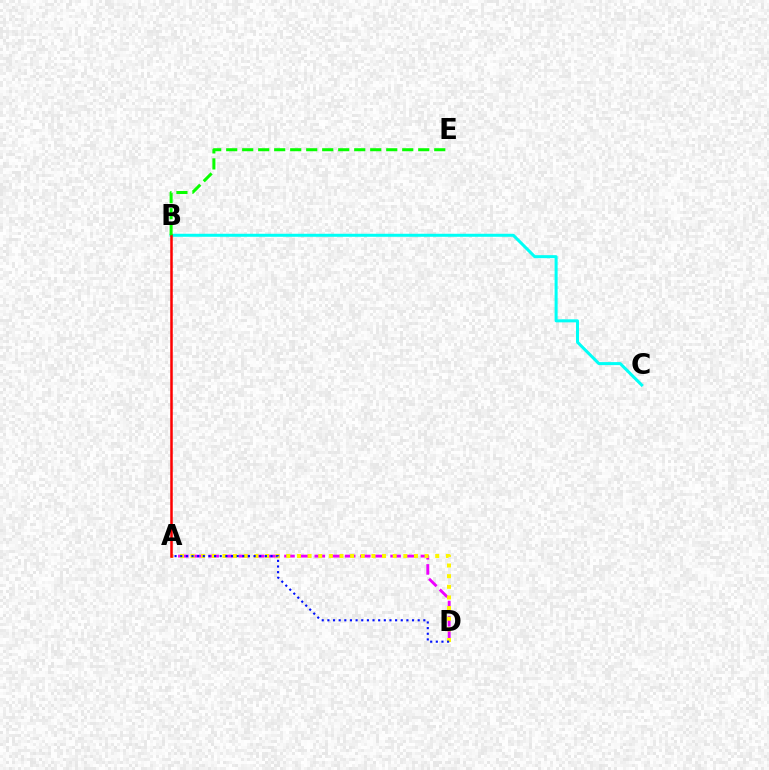{('B', 'C'): [{'color': '#00fff6', 'line_style': 'solid', 'thickness': 2.17}], ('A', 'D'): [{'color': '#ee00ff', 'line_style': 'dashed', 'thickness': 2.06}, {'color': '#fcf500', 'line_style': 'dotted', 'thickness': 2.89}, {'color': '#0010ff', 'line_style': 'dotted', 'thickness': 1.53}], ('A', 'B'): [{'color': '#ff0000', 'line_style': 'solid', 'thickness': 1.81}], ('B', 'E'): [{'color': '#08ff00', 'line_style': 'dashed', 'thickness': 2.17}]}